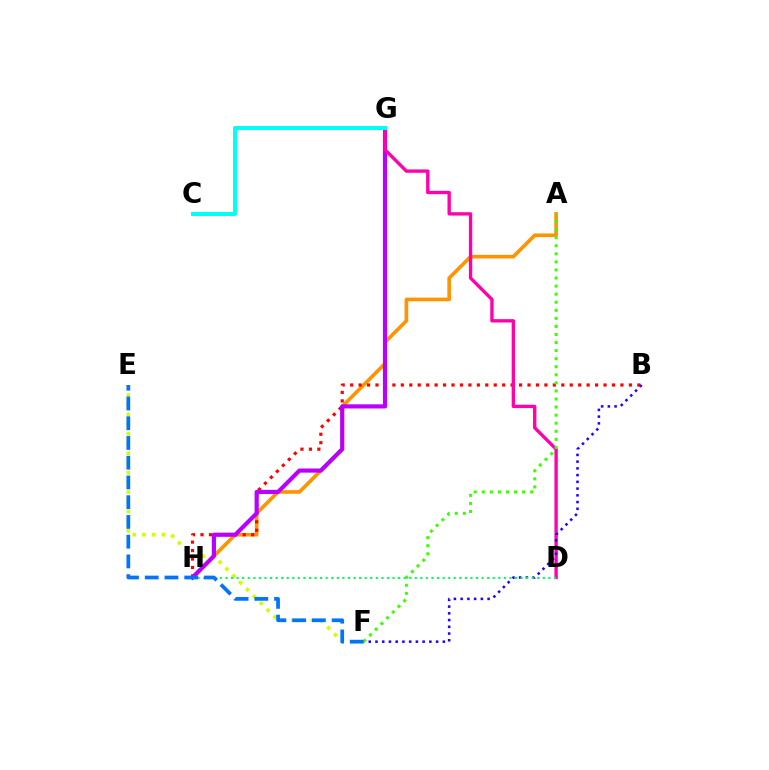{('A', 'H'): [{'color': '#ff9400', 'line_style': 'solid', 'thickness': 2.63}], ('E', 'F'): [{'color': '#d1ff00', 'line_style': 'dotted', 'thickness': 2.64}, {'color': '#0074ff', 'line_style': 'dashed', 'thickness': 2.68}], ('B', 'H'): [{'color': '#ff0000', 'line_style': 'dotted', 'thickness': 2.29}], ('G', 'H'): [{'color': '#b900ff', 'line_style': 'solid', 'thickness': 3.0}], ('D', 'G'): [{'color': '#ff00ac', 'line_style': 'solid', 'thickness': 2.41}], ('B', 'F'): [{'color': '#2500ff', 'line_style': 'dotted', 'thickness': 1.83}], ('A', 'F'): [{'color': '#3dff00', 'line_style': 'dotted', 'thickness': 2.19}], ('C', 'G'): [{'color': '#00fff6', 'line_style': 'solid', 'thickness': 2.89}], ('D', 'H'): [{'color': '#00ff5c', 'line_style': 'dotted', 'thickness': 1.51}]}